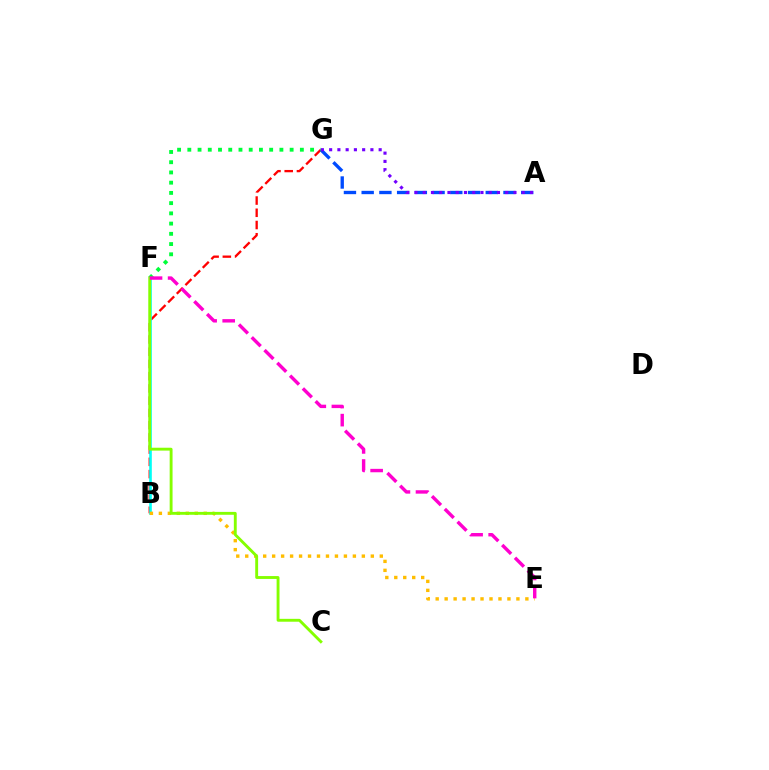{('B', 'G'): [{'color': '#ff0000', 'line_style': 'dashed', 'thickness': 1.66}], ('B', 'F'): [{'color': '#00fff6', 'line_style': 'solid', 'thickness': 1.89}], ('B', 'E'): [{'color': '#ffbd00', 'line_style': 'dotted', 'thickness': 2.44}], ('A', 'G'): [{'color': '#004bff', 'line_style': 'dashed', 'thickness': 2.41}, {'color': '#7200ff', 'line_style': 'dotted', 'thickness': 2.24}], ('F', 'G'): [{'color': '#00ff39', 'line_style': 'dotted', 'thickness': 2.78}], ('C', 'F'): [{'color': '#84ff00', 'line_style': 'solid', 'thickness': 2.07}], ('E', 'F'): [{'color': '#ff00cf', 'line_style': 'dashed', 'thickness': 2.46}]}